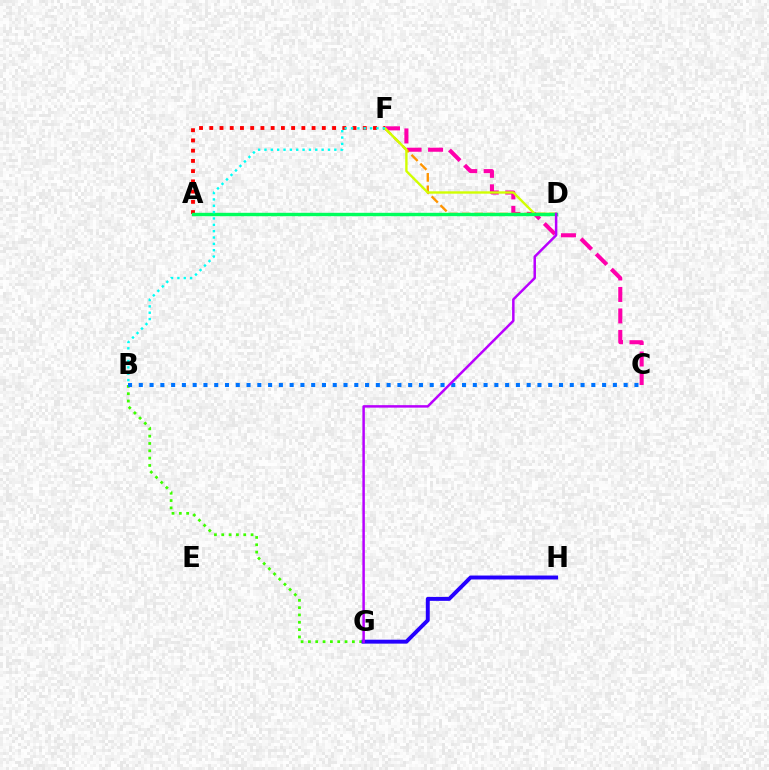{('C', 'F'): [{'color': '#ff00ac', 'line_style': 'dashed', 'thickness': 2.92}], ('A', 'F'): [{'color': '#ff0000', 'line_style': 'dotted', 'thickness': 2.78}], ('D', 'F'): [{'color': '#ff9400', 'line_style': 'dashed', 'thickness': 1.7}, {'color': '#d1ff00', 'line_style': 'solid', 'thickness': 1.71}], ('B', 'G'): [{'color': '#3dff00', 'line_style': 'dotted', 'thickness': 1.99}], ('G', 'H'): [{'color': '#2500ff', 'line_style': 'solid', 'thickness': 2.83}], ('A', 'D'): [{'color': '#00ff5c', 'line_style': 'solid', 'thickness': 2.44}], ('B', 'F'): [{'color': '#00fff6', 'line_style': 'dotted', 'thickness': 1.73}], ('B', 'C'): [{'color': '#0074ff', 'line_style': 'dotted', 'thickness': 2.93}], ('D', 'G'): [{'color': '#b900ff', 'line_style': 'solid', 'thickness': 1.79}]}